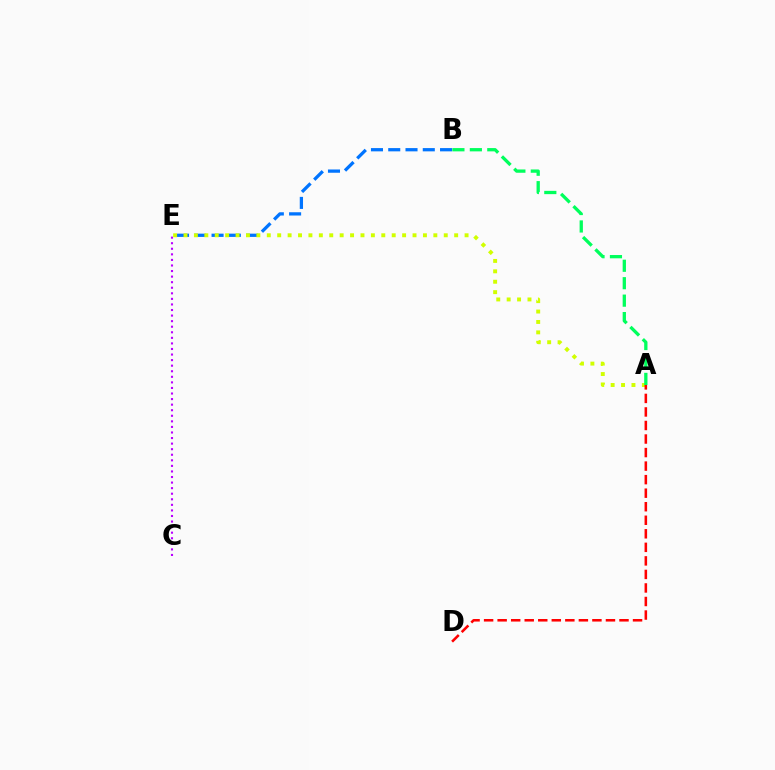{('B', 'E'): [{'color': '#0074ff', 'line_style': 'dashed', 'thickness': 2.35}], ('C', 'E'): [{'color': '#b900ff', 'line_style': 'dotted', 'thickness': 1.51}], ('A', 'E'): [{'color': '#d1ff00', 'line_style': 'dotted', 'thickness': 2.83}], ('A', 'D'): [{'color': '#ff0000', 'line_style': 'dashed', 'thickness': 1.84}], ('A', 'B'): [{'color': '#00ff5c', 'line_style': 'dashed', 'thickness': 2.37}]}